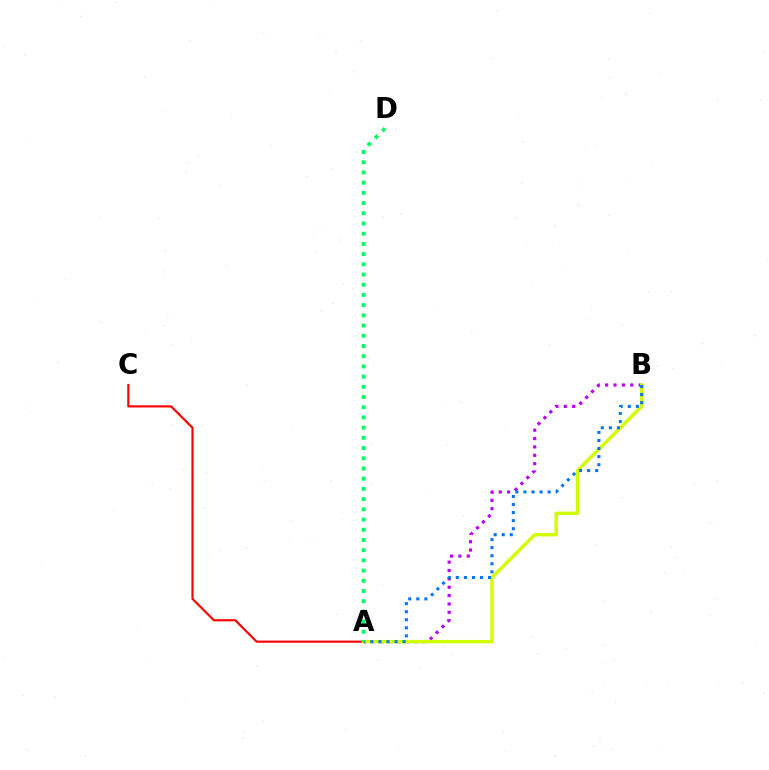{('A', 'B'): [{'color': '#b900ff', 'line_style': 'dotted', 'thickness': 2.27}, {'color': '#d1ff00', 'line_style': 'solid', 'thickness': 2.45}, {'color': '#0074ff', 'line_style': 'dotted', 'thickness': 2.19}], ('A', 'C'): [{'color': '#ff0000', 'line_style': 'solid', 'thickness': 1.56}], ('A', 'D'): [{'color': '#00ff5c', 'line_style': 'dotted', 'thickness': 2.77}]}